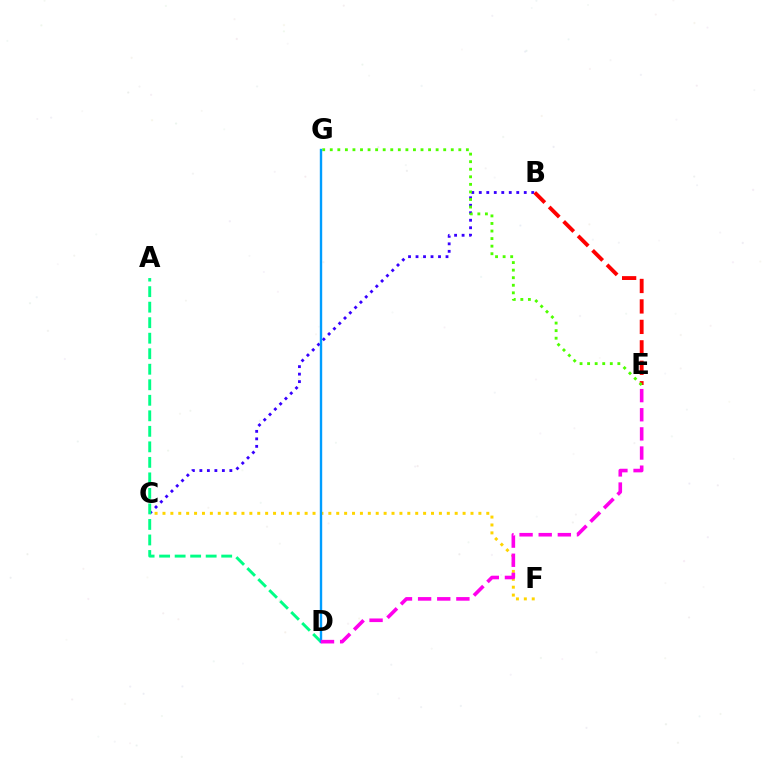{('B', 'C'): [{'color': '#3700ff', 'line_style': 'dotted', 'thickness': 2.04}], ('B', 'E'): [{'color': '#ff0000', 'line_style': 'dashed', 'thickness': 2.78}], ('C', 'F'): [{'color': '#ffd500', 'line_style': 'dotted', 'thickness': 2.15}], ('A', 'D'): [{'color': '#00ff86', 'line_style': 'dashed', 'thickness': 2.11}], ('E', 'G'): [{'color': '#4fff00', 'line_style': 'dotted', 'thickness': 2.05}], ('D', 'G'): [{'color': '#009eff', 'line_style': 'solid', 'thickness': 1.72}], ('D', 'E'): [{'color': '#ff00ed', 'line_style': 'dashed', 'thickness': 2.6}]}